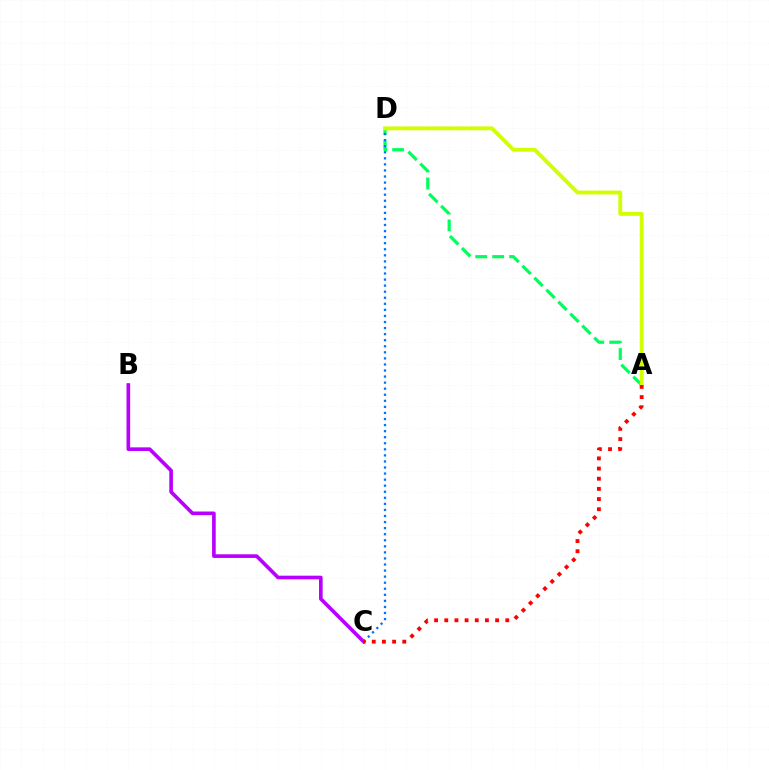{('A', 'D'): [{'color': '#00ff5c', 'line_style': 'dashed', 'thickness': 2.3}, {'color': '#d1ff00', 'line_style': 'solid', 'thickness': 2.78}], ('C', 'D'): [{'color': '#0074ff', 'line_style': 'dotted', 'thickness': 1.65}], ('B', 'C'): [{'color': '#b900ff', 'line_style': 'solid', 'thickness': 2.62}], ('A', 'C'): [{'color': '#ff0000', 'line_style': 'dotted', 'thickness': 2.76}]}